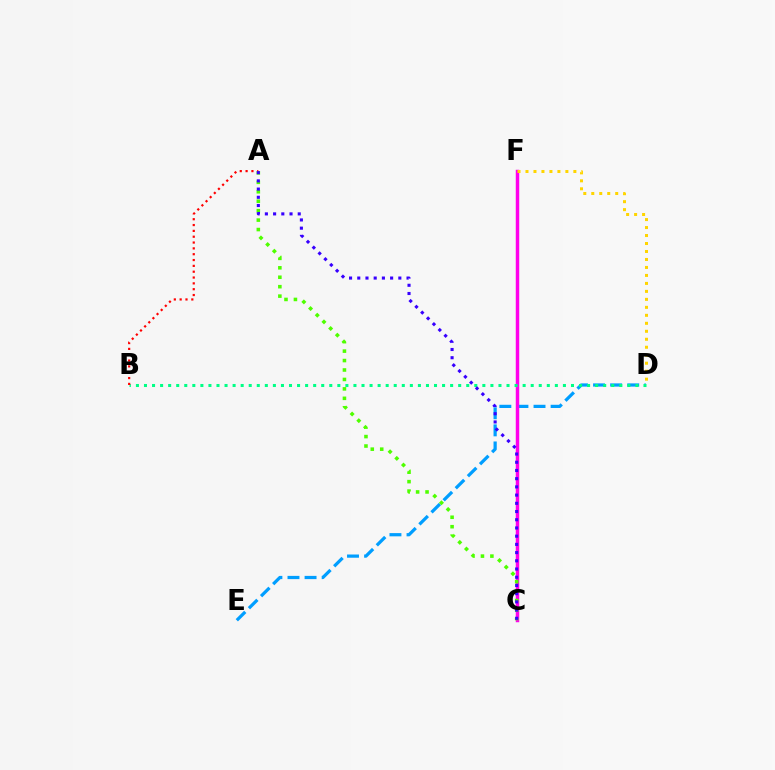{('D', 'E'): [{'color': '#009eff', 'line_style': 'dashed', 'thickness': 2.32}], ('C', 'F'): [{'color': '#ff00ed', 'line_style': 'solid', 'thickness': 2.49}], ('B', 'D'): [{'color': '#00ff86', 'line_style': 'dotted', 'thickness': 2.19}], ('D', 'F'): [{'color': '#ffd500', 'line_style': 'dotted', 'thickness': 2.17}], ('A', 'C'): [{'color': '#4fff00', 'line_style': 'dotted', 'thickness': 2.57}, {'color': '#3700ff', 'line_style': 'dotted', 'thickness': 2.23}], ('A', 'B'): [{'color': '#ff0000', 'line_style': 'dotted', 'thickness': 1.58}]}